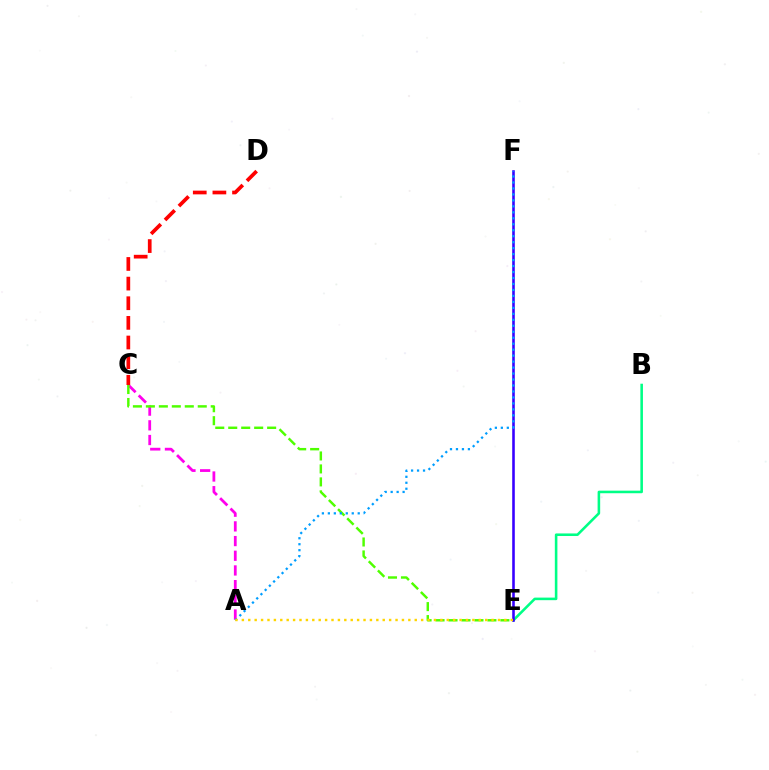{('A', 'C'): [{'color': '#ff00ed', 'line_style': 'dashed', 'thickness': 2.0}], ('B', 'E'): [{'color': '#00ff86', 'line_style': 'solid', 'thickness': 1.85}], ('C', 'E'): [{'color': '#4fff00', 'line_style': 'dashed', 'thickness': 1.76}], ('E', 'F'): [{'color': '#3700ff', 'line_style': 'solid', 'thickness': 1.86}], ('A', 'F'): [{'color': '#009eff', 'line_style': 'dotted', 'thickness': 1.62}], ('C', 'D'): [{'color': '#ff0000', 'line_style': 'dashed', 'thickness': 2.67}], ('A', 'E'): [{'color': '#ffd500', 'line_style': 'dotted', 'thickness': 1.74}]}